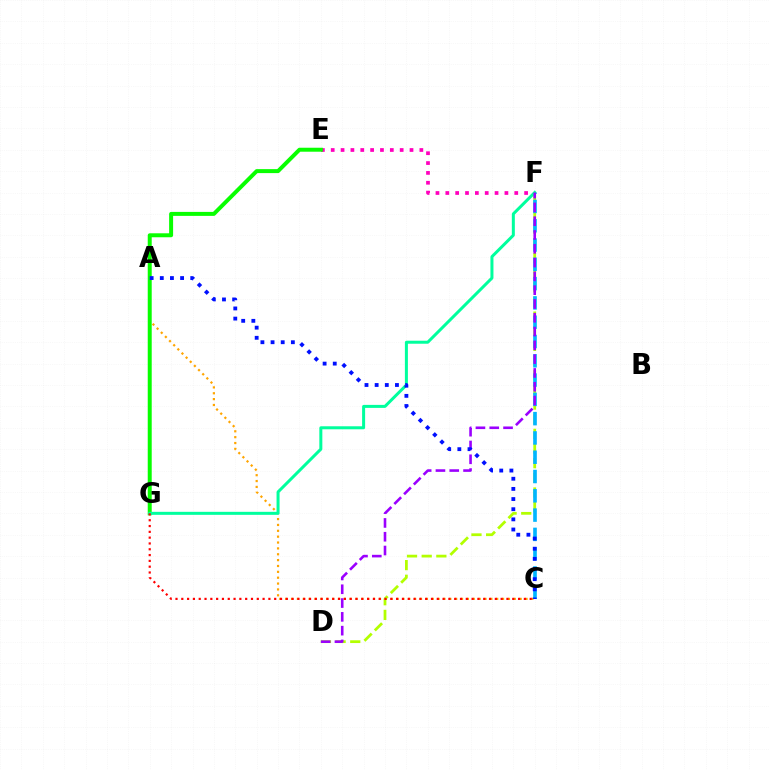{('E', 'F'): [{'color': '#ff00bd', 'line_style': 'dotted', 'thickness': 2.68}], ('A', 'C'): [{'color': '#ffa500', 'line_style': 'dotted', 'thickness': 1.59}, {'color': '#0010ff', 'line_style': 'dotted', 'thickness': 2.76}], ('D', 'F'): [{'color': '#b3ff00', 'line_style': 'dashed', 'thickness': 1.99}, {'color': '#9b00ff', 'line_style': 'dashed', 'thickness': 1.87}], ('C', 'F'): [{'color': '#00b5ff', 'line_style': 'dashed', 'thickness': 2.62}], ('E', 'G'): [{'color': '#08ff00', 'line_style': 'solid', 'thickness': 2.86}], ('F', 'G'): [{'color': '#00ff9d', 'line_style': 'solid', 'thickness': 2.17}], ('C', 'G'): [{'color': '#ff0000', 'line_style': 'dotted', 'thickness': 1.58}]}